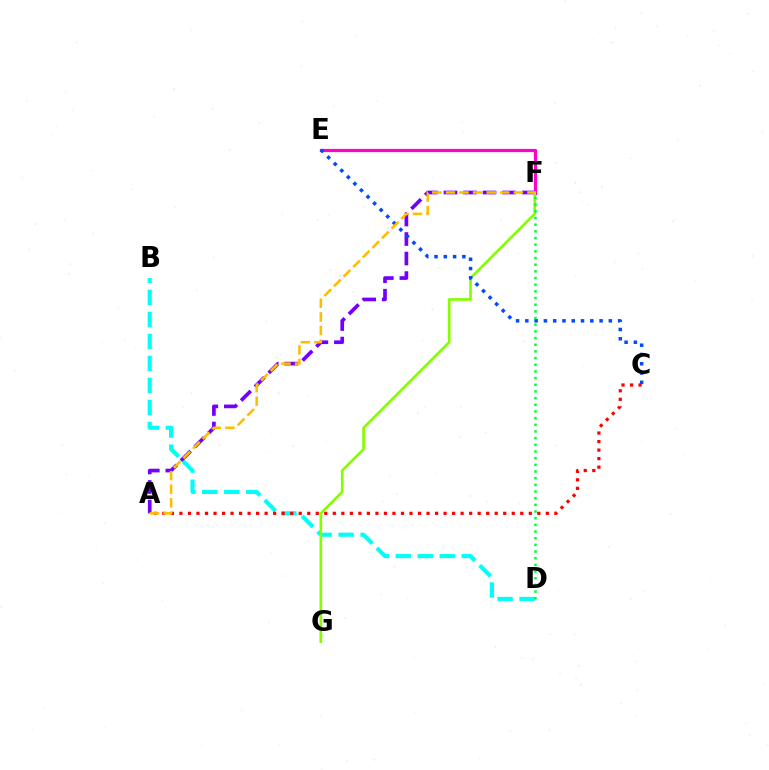{('E', 'F'): [{'color': '#ff00cf', 'line_style': 'solid', 'thickness': 2.32}], ('B', 'D'): [{'color': '#00fff6', 'line_style': 'dashed', 'thickness': 2.99}], ('A', 'F'): [{'color': '#7200ff', 'line_style': 'dashed', 'thickness': 2.65}, {'color': '#ffbd00', 'line_style': 'dashed', 'thickness': 1.85}], ('F', 'G'): [{'color': '#84ff00', 'line_style': 'solid', 'thickness': 1.93}], ('A', 'C'): [{'color': '#ff0000', 'line_style': 'dotted', 'thickness': 2.32}], ('C', 'E'): [{'color': '#004bff', 'line_style': 'dotted', 'thickness': 2.52}], ('D', 'F'): [{'color': '#00ff39', 'line_style': 'dotted', 'thickness': 1.81}]}